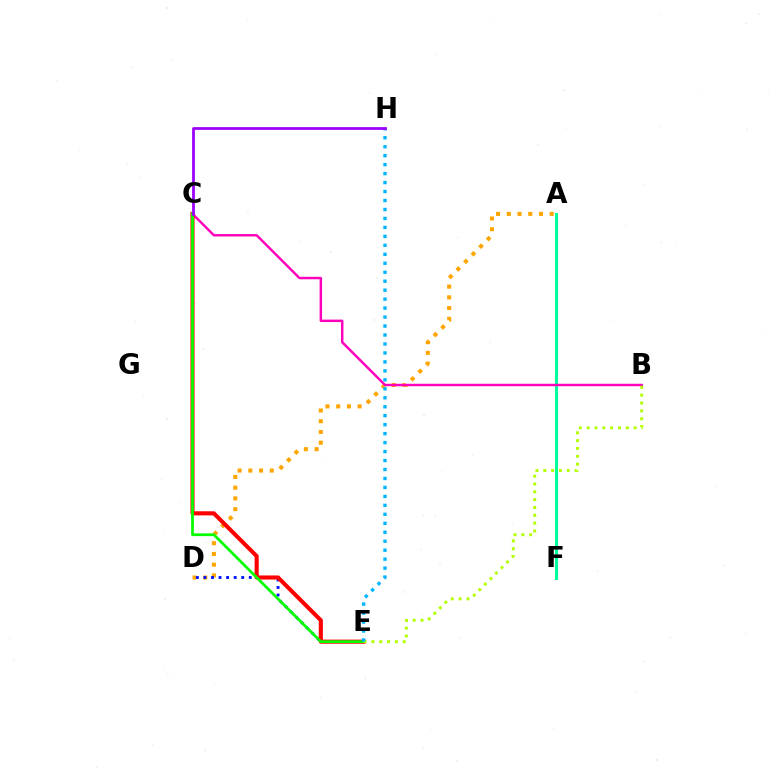{('A', 'D'): [{'color': '#ffa500', 'line_style': 'dotted', 'thickness': 2.92}], ('D', 'E'): [{'color': '#0010ff', 'line_style': 'dotted', 'thickness': 2.05}], ('A', 'F'): [{'color': '#00ff9d', 'line_style': 'solid', 'thickness': 2.21}], ('B', 'C'): [{'color': '#ff00bd', 'line_style': 'solid', 'thickness': 1.76}], ('C', 'E'): [{'color': '#ff0000', 'line_style': 'solid', 'thickness': 2.95}, {'color': '#08ff00', 'line_style': 'solid', 'thickness': 1.99}], ('B', 'E'): [{'color': '#b3ff00', 'line_style': 'dotted', 'thickness': 2.13}], ('E', 'H'): [{'color': '#00b5ff', 'line_style': 'dotted', 'thickness': 2.44}], ('C', 'H'): [{'color': '#9b00ff', 'line_style': 'solid', 'thickness': 1.99}]}